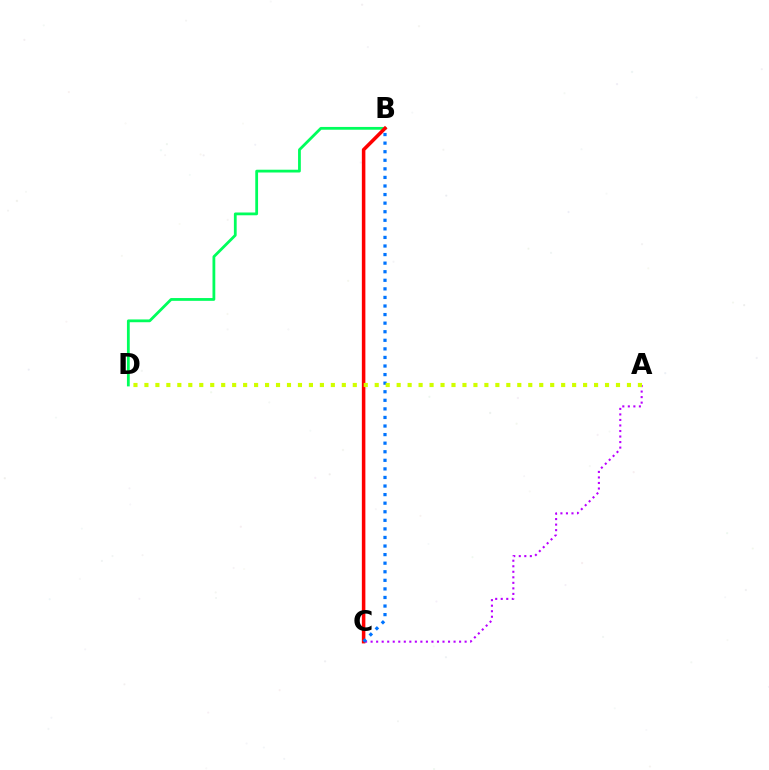{('A', 'C'): [{'color': '#b900ff', 'line_style': 'dotted', 'thickness': 1.5}], ('B', 'D'): [{'color': '#00ff5c', 'line_style': 'solid', 'thickness': 2.0}], ('B', 'C'): [{'color': '#ff0000', 'line_style': 'solid', 'thickness': 2.54}, {'color': '#0074ff', 'line_style': 'dotted', 'thickness': 2.33}], ('A', 'D'): [{'color': '#d1ff00', 'line_style': 'dotted', 'thickness': 2.98}]}